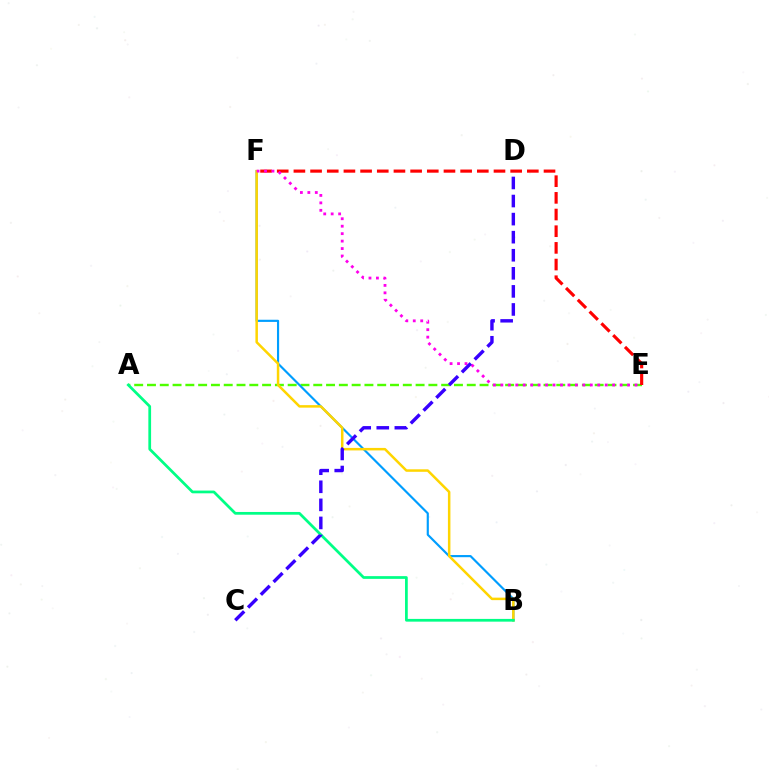{('A', 'E'): [{'color': '#4fff00', 'line_style': 'dashed', 'thickness': 1.74}], ('B', 'F'): [{'color': '#009eff', 'line_style': 'solid', 'thickness': 1.55}, {'color': '#ffd500', 'line_style': 'solid', 'thickness': 1.8}], ('E', 'F'): [{'color': '#ff0000', 'line_style': 'dashed', 'thickness': 2.27}, {'color': '#ff00ed', 'line_style': 'dotted', 'thickness': 2.03}], ('A', 'B'): [{'color': '#00ff86', 'line_style': 'solid', 'thickness': 1.97}], ('C', 'D'): [{'color': '#3700ff', 'line_style': 'dashed', 'thickness': 2.45}]}